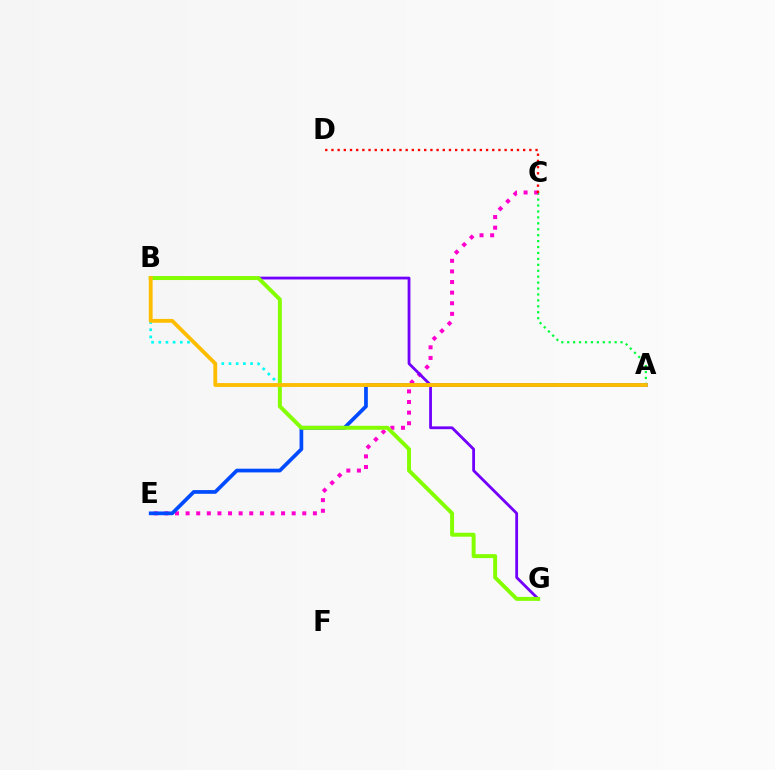{('A', 'C'): [{'color': '#00ff39', 'line_style': 'dotted', 'thickness': 1.61}], ('C', 'E'): [{'color': '#ff00cf', 'line_style': 'dotted', 'thickness': 2.88}], ('C', 'D'): [{'color': '#ff0000', 'line_style': 'dotted', 'thickness': 1.68}], ('A', 'E'): [{'color': '#004bff', 'line_style': 'solid', 'thickness': 2.67}], ('B', 'G'): [{'color': '#7200ff', 'line_style': 'solid', 'thickness': 2.01}, {'color': '#84ff00', 'line_style': 'solid', 'thickness': 2.84}], ('A', 'B'): [{'color': '#00fff6', 'line_style': 'dotted', 'thickness': 1.95}, {'color': '#ffbd00', 'line_style': 'solid', 'thickness': 2.77}]}